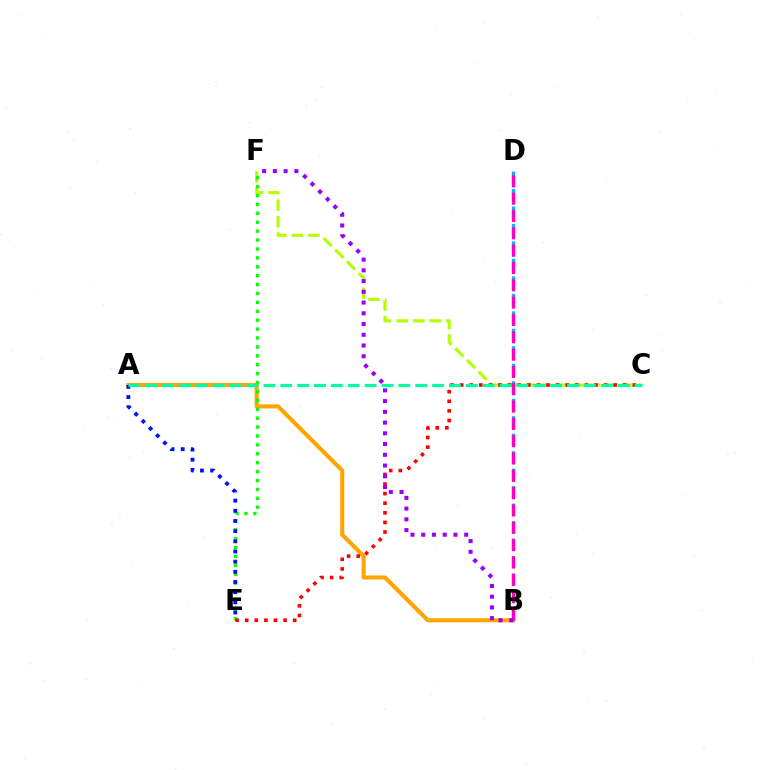{('A', 'B'): [{'color': '#ffa500', 'line_style': 'solid', 'thickness': 2.94}], ('C', 'F'): [{'color': '#b3ff00', 'line_style': 'dashed', 'thickness': 2.25}], ('B', 'D'): [{'color': '#00b5ff', 'line_style': 'dashed', 'thickness': 2.37}, {'color': '#ff00bd', 'line_style': 'dashed', 'thickness': 2.35}], ('E', 'F'): [{'color': '#08ff00', 'line_style': 'dotted', 'thickness': 2.42}], ('C', 'E'): [{'color': '#ff0000', 'line_style': 'dotted', 'thickness': 2.61}], ('A', 'E'): [{'color': '#0010ff', 'line_style': 'dotted', 'thickness': 2.76}], ('B', 'F'): [{'color': '#9b00ff', 'line_style': 'dotted', 'thickness': 2.92}], ('A', 'C'): [{'color': '#00ff9d', 'line_style': 'dashed', 'thickness': 2.29}]}